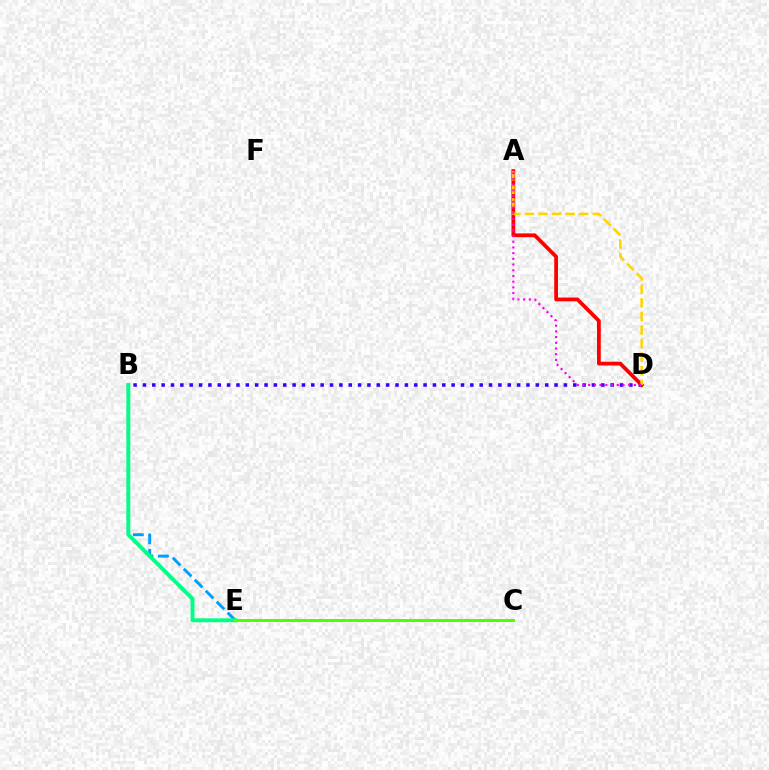{('B', 'D'): [{'color': '#3700ff', 'line_style': 'dotted', 'thickness': 2.54}], ('B', 'E'): [{'color': '#009eff', 'line_style': 'dashed', 'thickness': 2.11}, {'color': '#00ff86', 'line_style': 'solid', 'thickness': 2.81}], ('A', 'D'): [{'color': '#ff0000', 'line_style': 'solid', 'thickness': 2.71}, {'color': '#ffd500', 'line_style': 'dashed', 'thickness': 1.84}, {'color': '#ff00ed', 'line_style': 'dotted', 'thickness': 1.55}], ('C', 'E'): [{'color': '#4fff00', 'line_style': 'solid', 'thickness': 2.16}]}